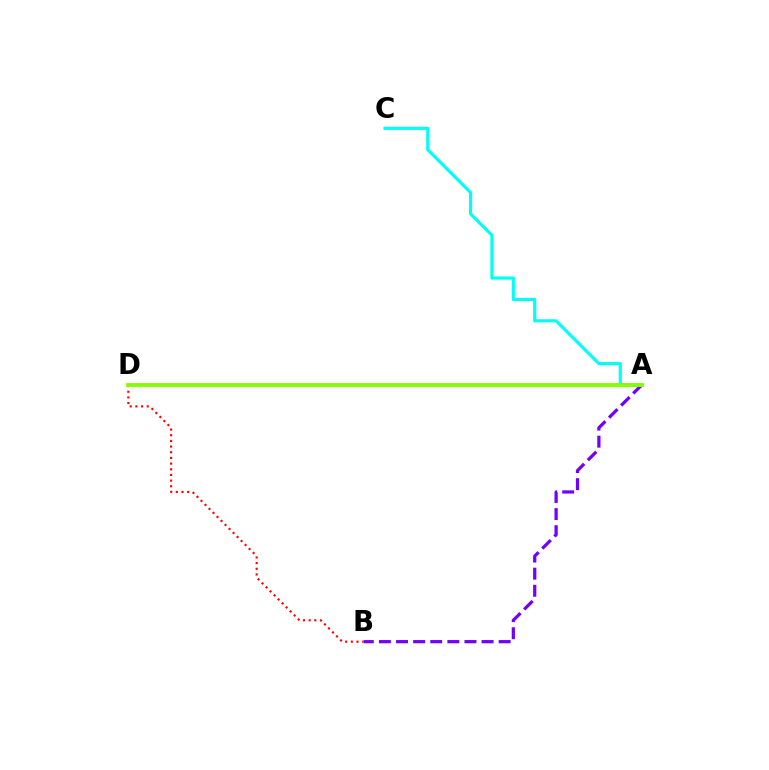{('A', 'B'): [{'color': '#7200ff', 'line_style': 'dashed', 'thickness': 2.32}], ('B', 'D'): [{'color': '#ff0000', 'line_style': 'dotted', 'thickness': 1.54}], ('A', 'C'): [{'color': '#00fff6', 'line_style': 'solid', 'thickness': 2.28}], ('A', 'D'): [{'color': '#84ff00', 'line_style': 'solid', 'thickness': 2.77}]}